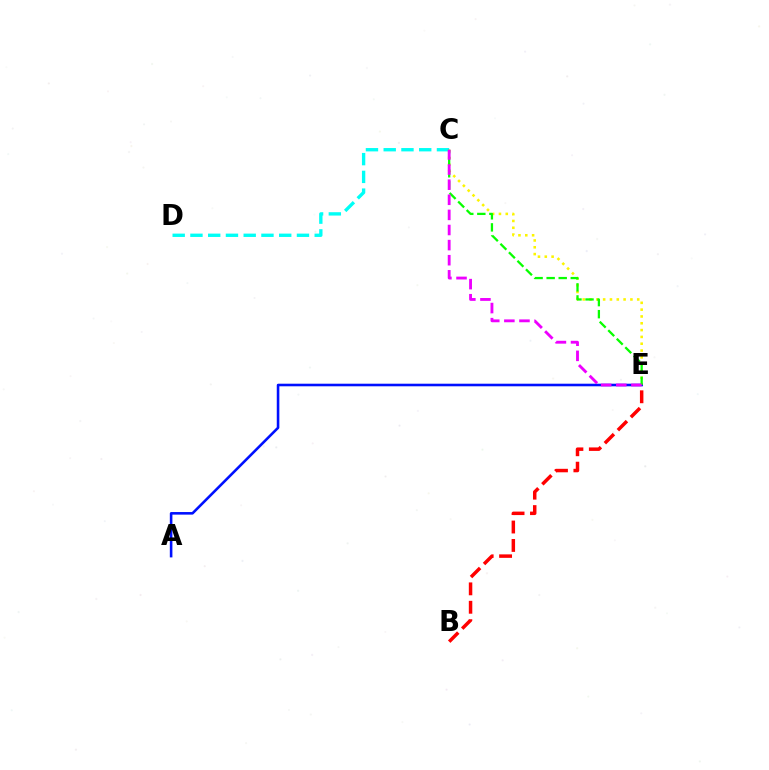{('C', 'D'): [{'color': '#00fff6', 'line_style': 'dashed', 'thickness': 2.41}], ('C', 'E'): [{'color': '#fcf500', 'line_style': 'dotted', 'thickness': 1.85}, {'color': '#08ff00', 'line_style': 'dashed', 'thickness': 1.64}, {'color': '#ee00ff', 'line_style': 'dashed', 'thickness': 2.05}], ('A', 'E'): [{'color': '#0010ff', 'line_style': 'solid', 'thickness': 1.86}], ('B', 'E'): [{'color': '#ff0000', 'line_style': 'dashed', 'thickness': 2.5}]}